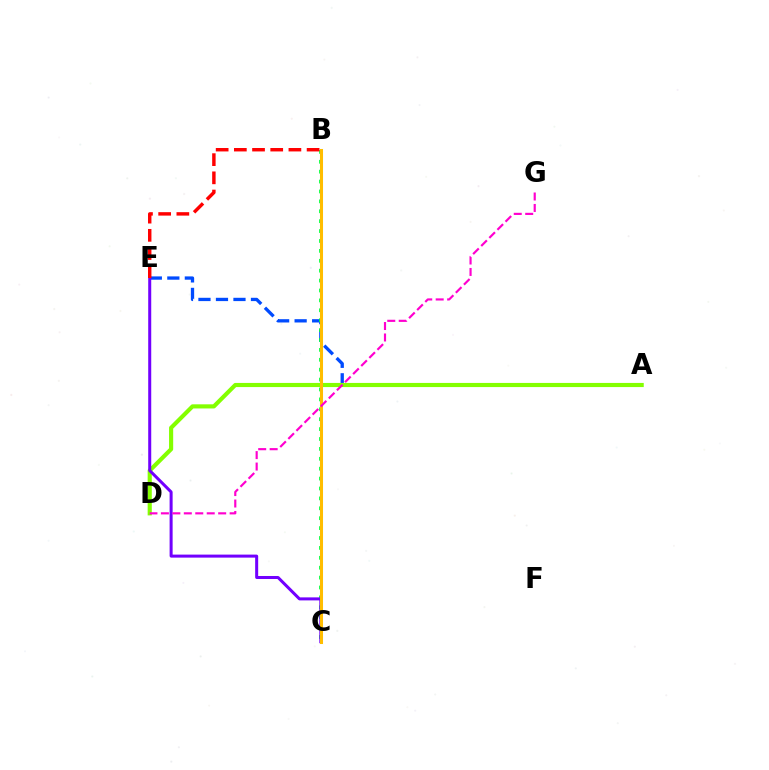{('A', 'E'): [{'color': '#004bff', 'line_style': 'dashed', 'thickness': 2.38}], ('B', 'C'): [{'color': '#00fff6', 'line_style': 'solid', 'thickness': 2.18}, {'color': '#00ff39', 'line_style': 'dotted', 'thickness': 2.69}, {'color': '#ffbd00', 'line_style': 'solid', 'thickness': 2.18}], ('A', 'D'): [{'color': '#84ff00', 'line_style': 'solid', 'thickness': 2.98}], ('C', 'E'): [{'color': '#7200ff', 'line_style': 'solid', 'thickness': 2.17}], ('D', 'G'): [{'color': '#ff00cf', 'line_style': 'dashed', 'thickness': 1.56}], ('B', 'E'): [{'color': '#ff0000', 'line_style': 'dashed', 'thickness': 2.47}]}